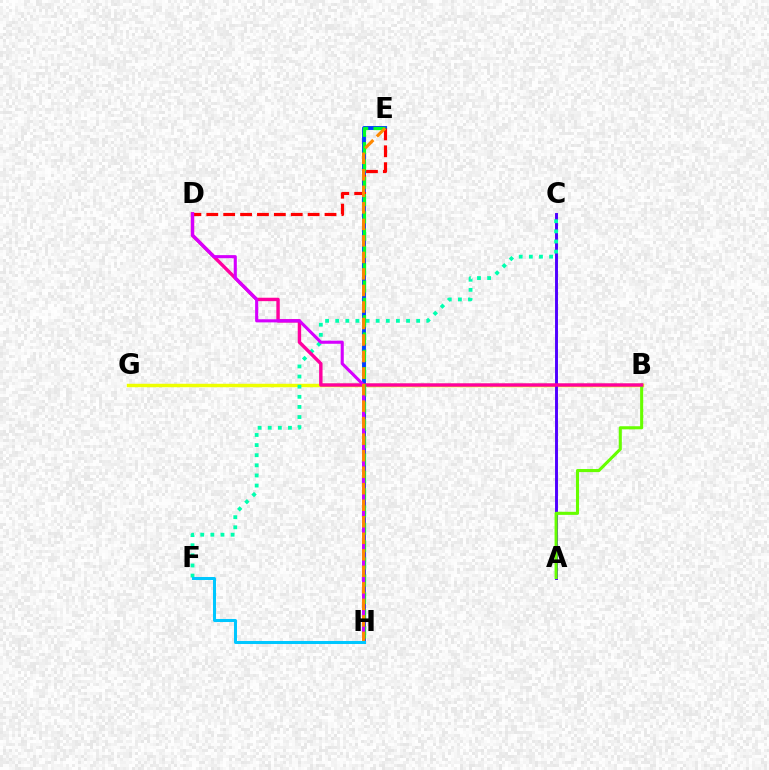{('B', 'G'): [{'color': '#eeff00', 'line_style': 'solid', 'thickness': 2.49}], ('E', 'H'): [{'color': '#003fff', 'line_style': 'solid', 'thickness': 2.8}, {'color': '#00ff27', 'line_style': 'dashed', 'thickness': 2.35}, {'color': '#ff8800', 'line_style': 'dashed', 'thickness': 2.24}], ('A', 'C'): [{'color': '#4f00ff', 'line_style': 'solid', 'thickness': 2.1}], ('D', 'E'): [{'color': '#ff0000', 'line_style': 'dashed', 'thickness': 2.29}], ('A', 'B'): [{'color': '#66ff00', 'line_style': 'solid', 'thickness': 2.22}], ('C', 'F'): [{'color': '#00ffaf', 'line_style': 'dotted', 'thickness': 2.75}], ('B', 'D'): [{'color': '#ff00a0', 'line_style': 'solid', 'thickness': 2.46}], ('D', 'H'): [{'color': '#d600ff', 'line_style': 'solid', 'thickness': 2.23}], ('F', 'H'): [{'color': '#00c7ff', 'line_style': 'solid', 'thickness': 2.18}]}